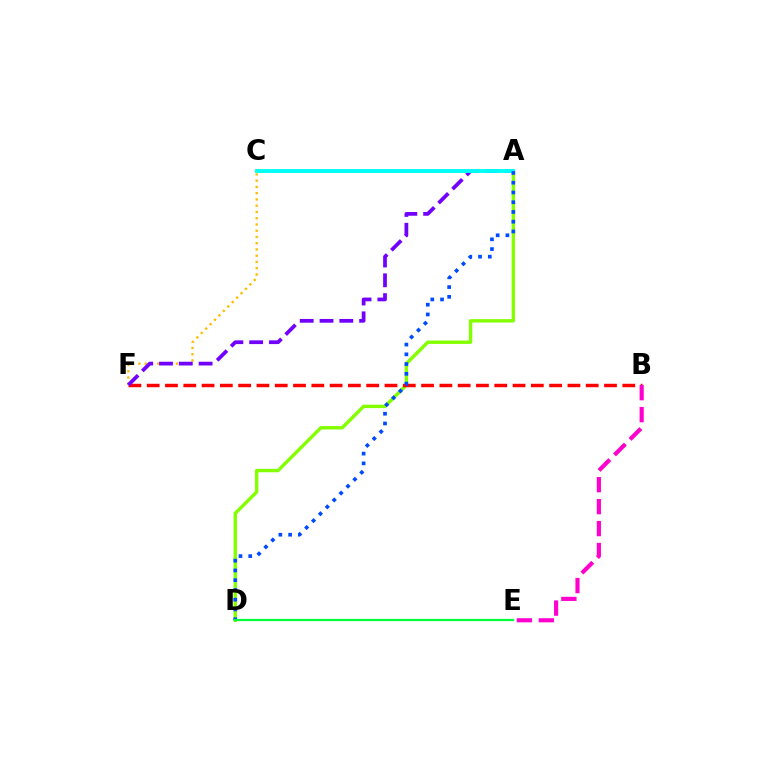{('A', 'D'): [{'color': '#84ff00', 'line_style': 'solid', 'thickness': 2.45}, {'color': '#004bff', 'line_style': 'dotted', 'thickness': 2.65}], ('B', 'F'): [{'color': '#ff0000', 'line_style': 'dashed', 'thickness': 2.49}], ('B', 'E'): [{'color': '#ff00cf', 'line_style': 'dashed', 'thickness': 2.98}], ('C', 'F'): [{'color': '#ffbd00', 'line_style': 'dotted', 'thickness': 1.7}], ('A', 'F'): [{'color': '#7200ff', 'line_style': 'dashed', 'thickness': 2.69}], ('A', 'C'): [{'color': '#00fff6', 'line_style': 'solid', 'thickness': 2.8}], ('D', 'E'): [{'color': '#00ff39', 'line_style': 'solid', 'thickness': 1.6}]}